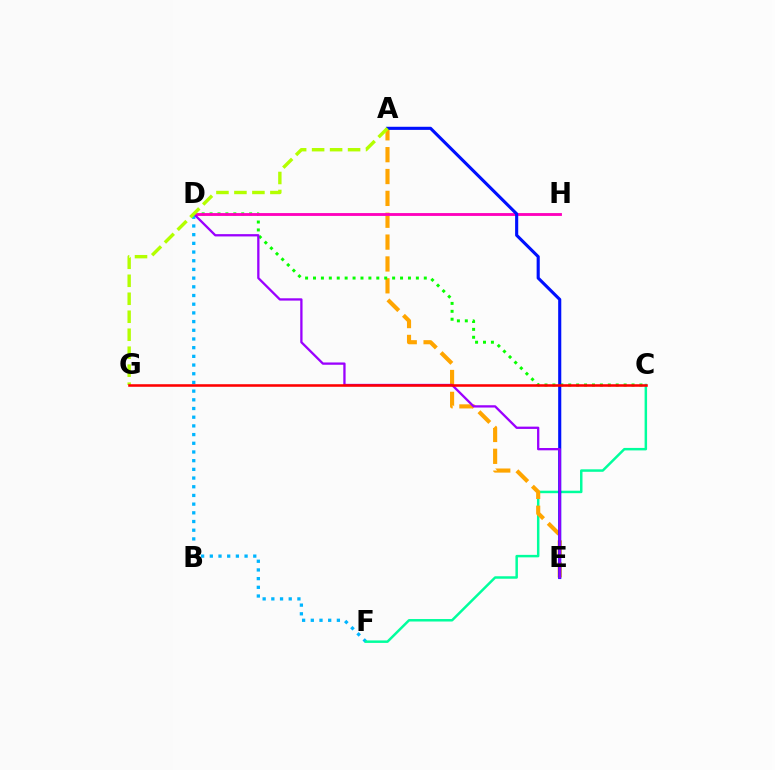{('D', 'F'): [{'color': '#00b5ff', 'line_style': 'dotted', 'thickness': 2.36}], ('C', 'F'): [{'color': '#00ff9d', 'line_style': 'solid', 'thickness': 1.79}], ('A', 'E'): [{'color': '#ffa500', 'line_style': 'dashed', 'thickness': 2.97}, {'color': '#0010ff', 'line_style': 'solid', 'thickness': 2.24}], ('C', 'D'): [{'color': '#08ff00', 'line_style': 'dotted', 'thickness': 2.15}], ('D', 'H'): [{'color': '#ff00bd', 'line_style': 'solid', 'thickness': 2.05}], ('D', 'E'): [{'color': '#9b00ff', 'line_style': 'solid', 'thickness': 1.66}], ('A', 'G'): [{'color': '#b3ff00', 'line_style': 'dashed', 'thickness': 2.44}], ('C', 'G'): [{'color': '#ff0000', 'line_style': 'solid', 'thickness': 1.84}]}